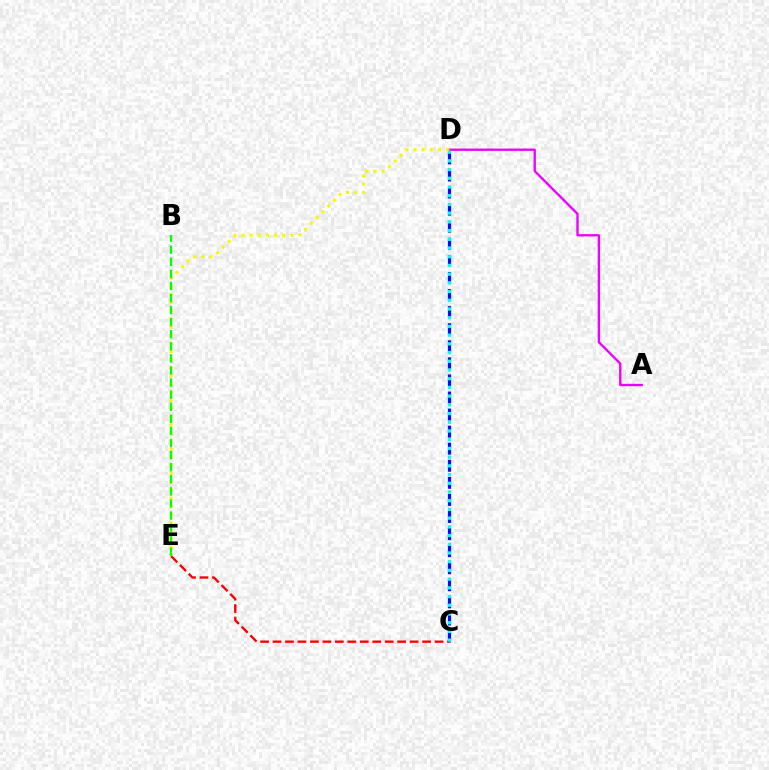{('C', 'D'): [{'color': '#0010ff', 'line_style': 'dashed', 'thickness': 2.32}, {'color': '#00fff6', 'line_style': 'dotted', 'thickness': 2.37}], ('A', 'D'): [{'color': '#ee00ff', 'line_style': 'solid', 'thickness': 1.69}], ('C', 'E'): [{'color': '#ff0000', 'line_style': 'dashed', 'thickness': 1.69}], ('D', 'E'): [{'color': '#fcf500', 'line_style': 'dotted', 'thickness': 2.21}], ('B', 'E'): [{'color': '#08ff00', 'line_style': 'dashed', 'thickness': 1.64}]}